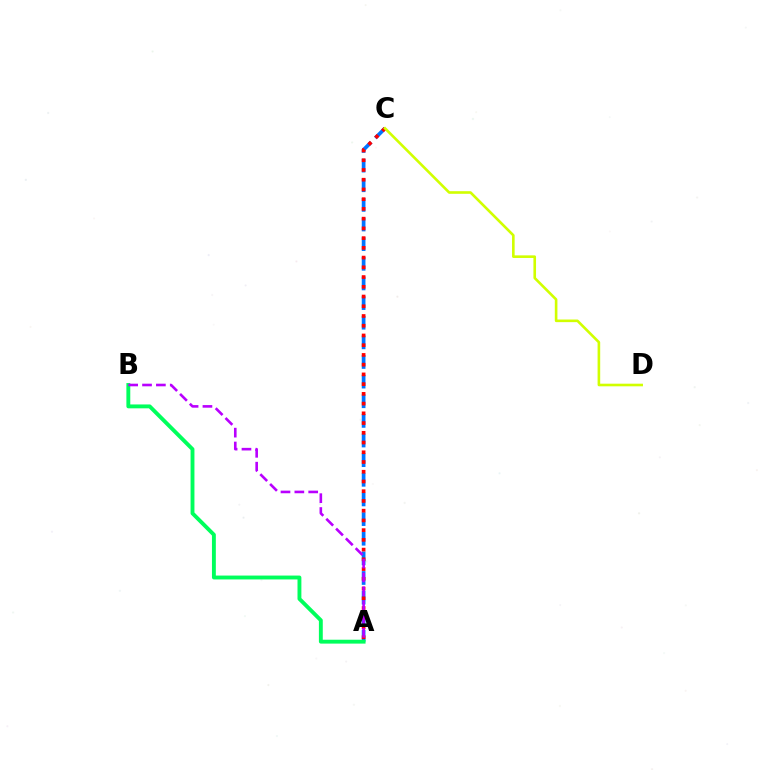{('A', 'C'): [{'color': '#0074ff', 'line_style': 'dashed', 'thickness': 2.67}, {'color': '#ff0000', 'line_style': 'dotted', 'thickness': 2.64}], ('A', 'B'): [{'color': '#00ff5c', 'line_style': 'solid', 'thickness': 2.79}, {'color': '#b900ff', 'line_style': 'dashed', 'thickness': 1.88}], ('C', 'D'): [{'color': '#d1ff00', 'line_style': 'solid', 'thickness': 1.88}]}